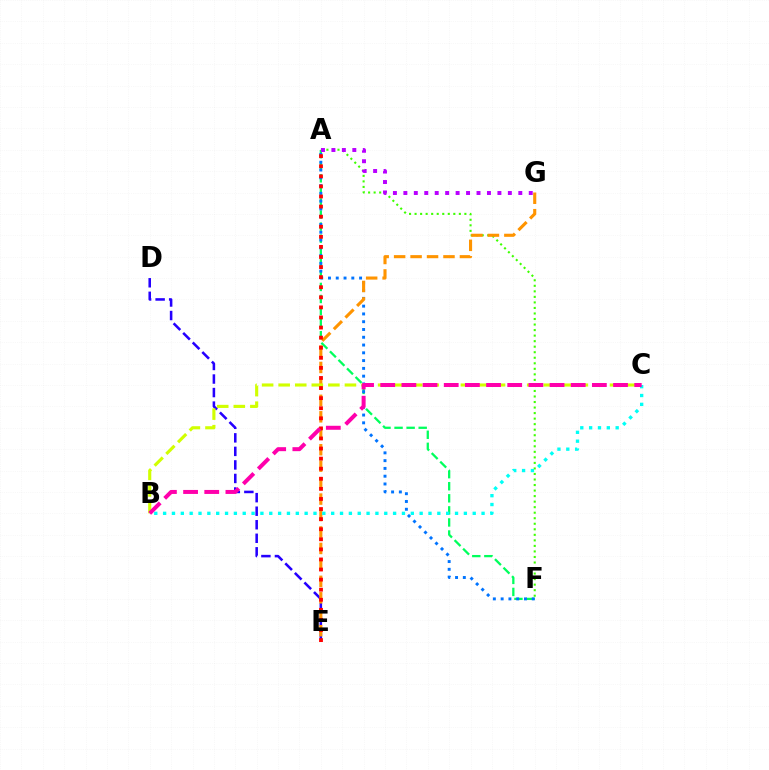{('D', 'E'): [{'color': '#2500ff', 'line_style': 'dashed', 'thickness': 1.84}], ('A', 'F'): [{'color': '#00ff5c', 'line_style': 'dashed', 'thickness': 1.64}, {'color': '#3dff00', 'line_style': 'dotted', 'thickness': 1.5}, {'color': '#0074ff', 'line_style': 'dotted', 'thickness': 2.11}], ('A', 'G'): [{'color': '#b900ff', 'line_style': 'dotted', 'thickness': 2.84}], ('E', 'G'): [{'color': '#ff9400', 'line_style': 'dashed', 'thickness': 2.24}], ('B', 'C'): [{'color': '#00fff6', 'line_style': 'dotted', 'thickness': 2.4}, {'color': '#d1ff00', 'line_style': 'dashed', 'thickness': 2.25}, {'color': '#ff00ac', 'line_style': 'dashed', 'thickness': 2.88}], ('A', 'E'): [{'color': '#ff0000', 'line_style': 'dotted', 'thickness': 2.74}]}